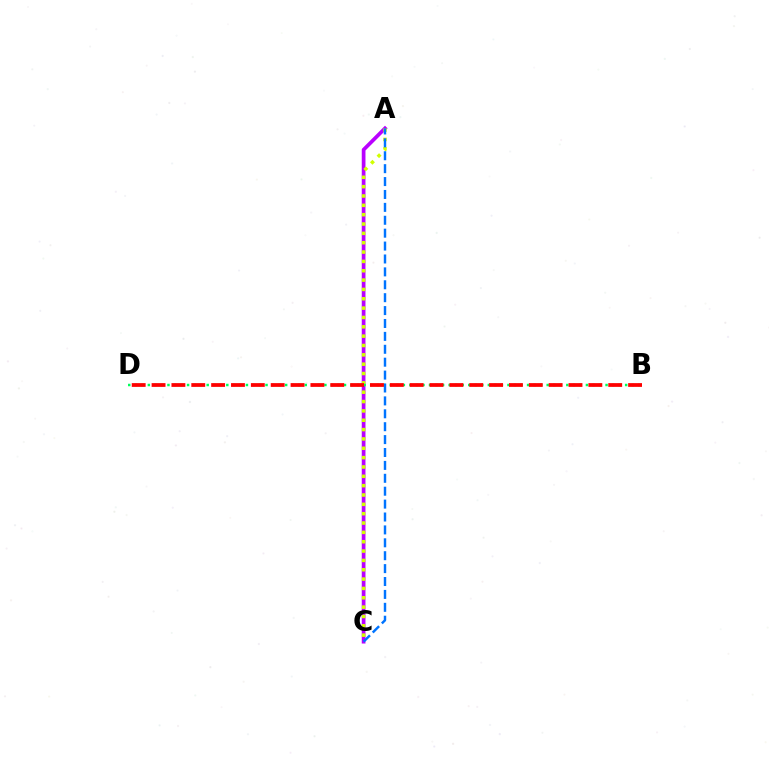{('A', 'C'): [{'color': '#b900ff', 'line_style': 'solid', 'thickness': 2.68}, {'color': '#d1ff00', 'line_style': 'dotted', 'thickness': 2.54}, {'color': '#0074ff', 'line_style': 'dashed', 'thickness': 1.75}], ('B', 'D'): [{'color': '#00ff5c', 'line_style': 'dotted', 'thickness': 1.78}, {'color': '#ff0000', 'line_style': 'dashed', 'thickness': 2.7}]}